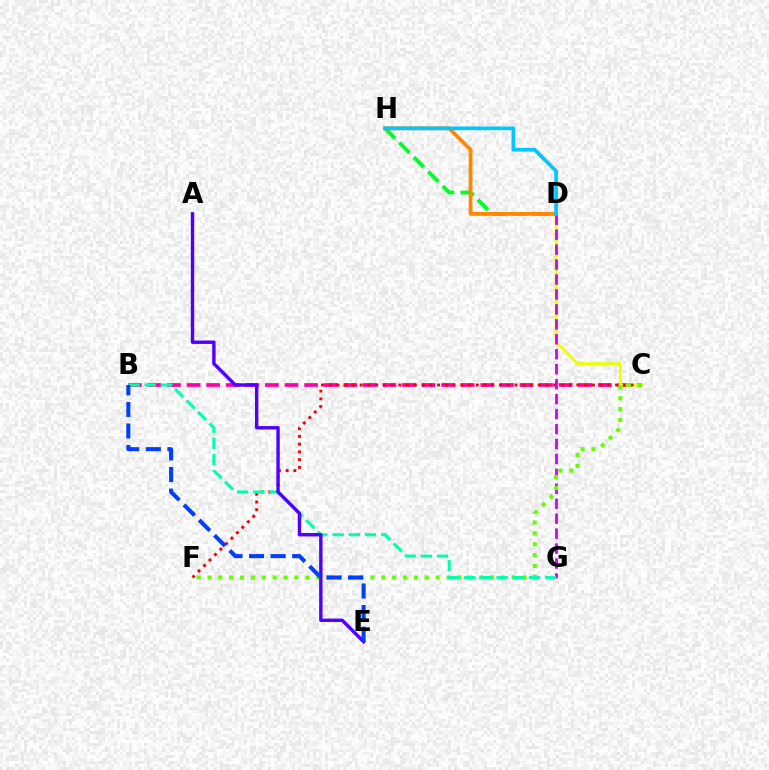{('B', 'C'): [{'color': '#ff00a0', 'line_style': 'dashed', 'thickness': 2.66}], ('D', 'H'): [{'color': '#00ff27', 'line_style': 'dashed', 'thickness': 2.77}, {'color': '#ff8800', 'line_style': 'solid', 'thickness': 2.73}, {'color': '#00c7ff', 'line_style': 'solid', 'thickness': 2.67}], ('C', 'D'): [{'color': '#eeff00', 'line_style': 'solid', 'thickness': 2.02}], ('D', 'G'): [{'color': '#d600ff', 'line_style': 'dashed', 'thickness': 2.03}], ('C', 'F'): [{'color': '#ff0000', 'line_style': 'dotted', 'thickness': 2.1}, {'color': '#66ff00', 'line_style': 'dotted', 'thickness': 2.95}], ('B', 'G'): [{'color': '#00ffaf', 'line_style': 'dashed', 'thickness': 2.2}], ('A', 'E'): [{'color': '#4f00ff', 'line_style': 'solid', 'thickness': 2.44}], ('B', 'E'): [{'color': '#003fff', 'line_style': 'dashed', 'thickness': 2.93}]}